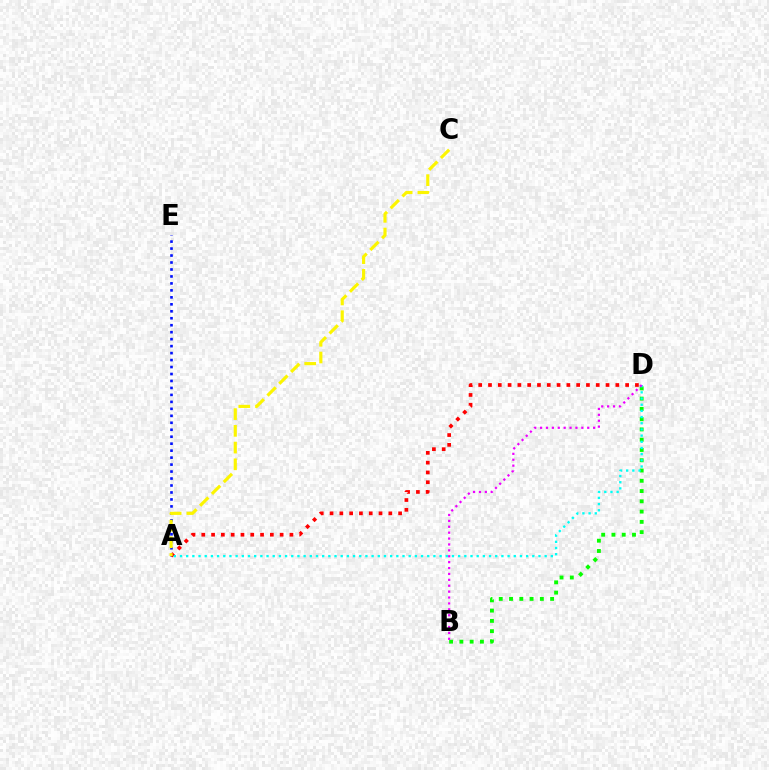{('A', 'E'): [{'color': '#0010ff', 'line_style': 'dotted', 'thickness': 1.89}], ('A', 'D'): [{'color': '#ff0000', 'line_style': 'dotted', 'thickness': 2.66}, {'color': '#00fff6', 'line_style': 'dotted', 'thickness': 1.68}], ('B', 'D'): [{'color': '#08ff00', 'line_style': 'dotted', 'thickness': 2.79}, {'color': '#ee00ff', 'line_style': 'dotted', 'thickness': 1.6}], ('A', 'C'): [{'color': '#fcf500', 'line_style': 'dashed', 'thickness': 2.27}]}